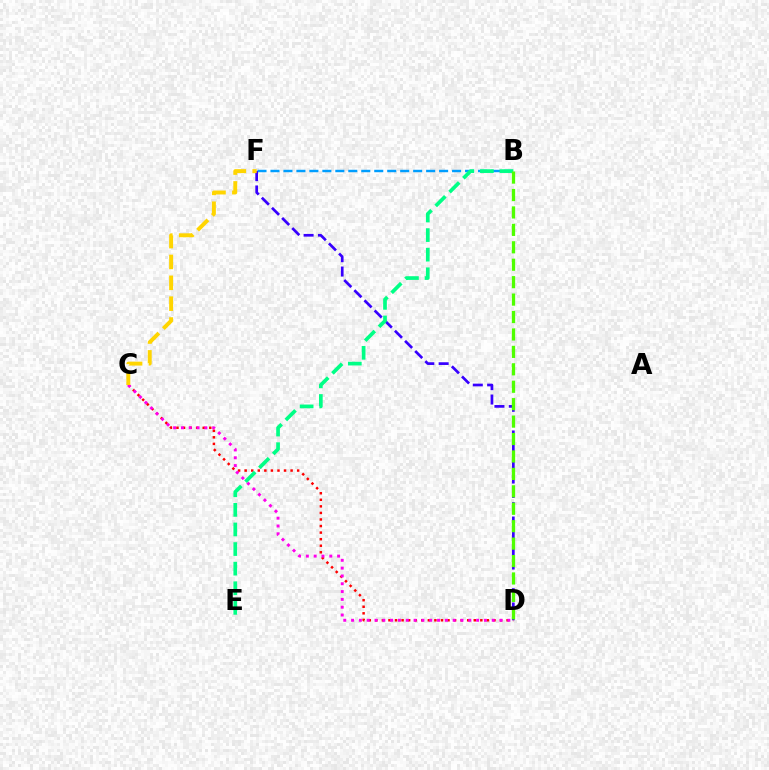{('C', 'D'): [{'color': '#ff0000', 'line_style': 'dotted', 'thickness': 1.78}, {'color': '#ff00ed', 'line_style': 'dotted', 'thickness': 2.12}], ('B', 'F'): [{'color': '#009eff', 'line_style': 'dashed', 'thickness': 1.76}], ('D', 'F'): [{'color': '#3700ff', 'line_style': 'dashed', 'thickness': 1.95}], ('C', 'F'): [{'color': '#ffd500', 'line_style': 'dashed', 'thickness': 2.83}], ('B', 'E'): [{'color': '#00ff86', 'line_style': 'dashed', 'thickness': 2.66}], ('B', 'D'): [{'color': '#4fff00', 'line_style': 'dashed', 'thickness': 2.37}]}